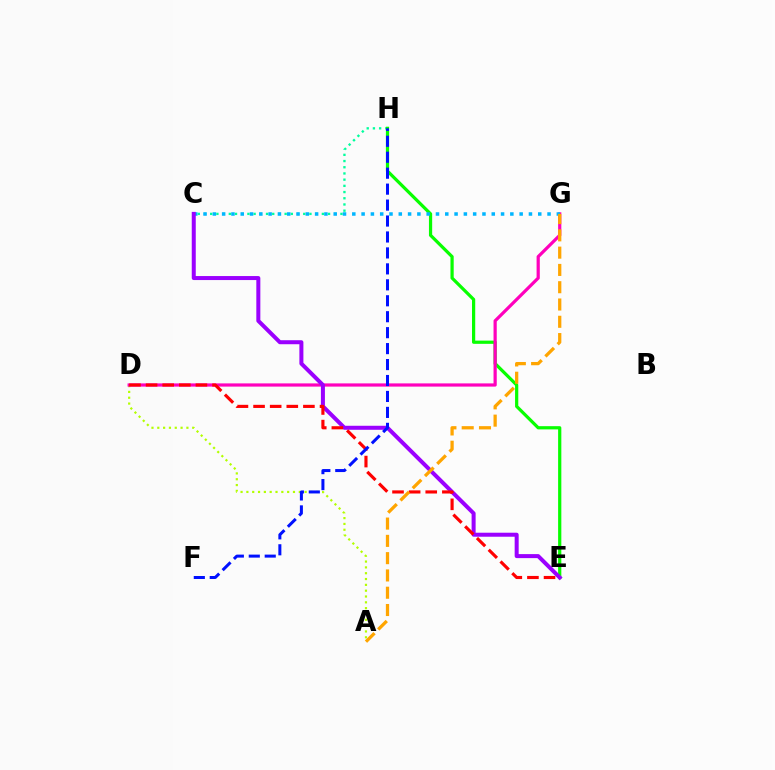{('C', 'H'): [{'color': '#00ff9d', 'line_style': 'dotted', 'thickness': 1.69}], ('A', 'D'): [{'color': '#b3ff00', 'line_style': 'dotted', 'thickness': 1.58}], ('E', 'H'): [{'color': '#08ff00', 'line_style': 'solid', 'thickness': 2.32}], ('D', 'G'): [{'color': '#ff00bd', 'line_style': 'solid', 'thickness': 2.31}], ('C', 'G'): [{'color': '#00b5ff', 'line_style': 'dotted', 'thickness': 2.53}], ('C', 'E'): [{'color': '#9b00ff', 'line_style': 'solid', 'thickness': 2.89}], ('D', 'E'): [{'color': '#ff0000', 'line_style': 'dashed', 'thickness': 2.26}], ('A', 'G'): [{'color': '#ffa500', 'line_style': 'dashed', 'thickness': 2.35}], ('F', 'H'): [{'color': '#0010ff', 'line_style': 'dashed', 'thickness': 2.17}]}